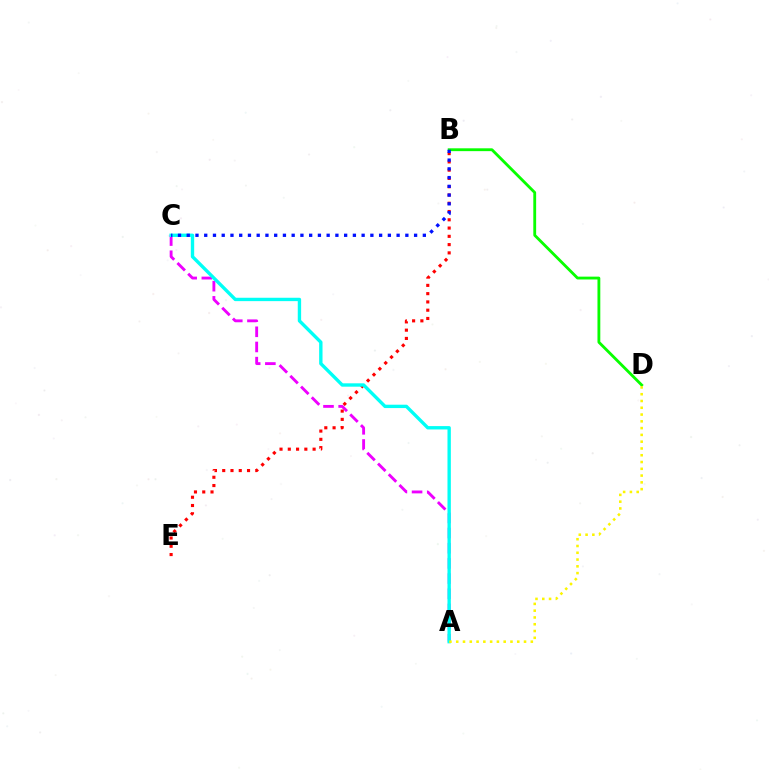{('A', 'C'): [{'color': '#ee00ff', 'line_style': 'dashed', 'thickness': 2.06}, {'color': '#00fff6', 'line_style': 'solid', 'thickness': 2.43}], ('B', 'D'): [{'color': '#08ff00', 'line_style': 'solid', 'thickness': 2.04}], ('B', 'E'): [{'color': '#ff0000', 'line_style': 'dotted', 'thickness': 2.25}], ('B', 'C'): [{'color': '#0010ff', 'line_style': 'dotted', 'thickness': 2.38}], ('A', 'D'): [{'color': '#fcf500', 'line_style': 'dotted', 'thickness': 1.84}]}